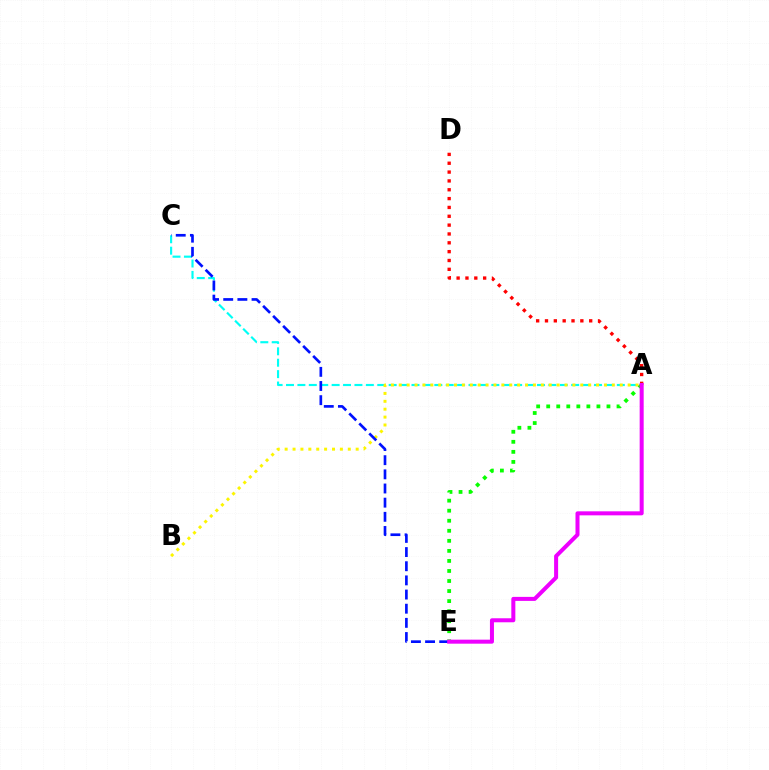{('A', 'C'): [{'color': '#00fff6', 'line_style': 'dashed', 'thickness': 1.55}], ('A', 'D'): [{'color': '#ff0000', 'line_style': 'dotted', 'thickness': 2.4}], ('A', 'B'): [{'color': '#fcf500', 'line_style': 'dotted', 'thickness': 2.14}], ('A', 'E'): [{'color': '#08ff00', 'line_style': 'dotted', 'thickness': 2.73}, {'color': '#ee00ff', 'line_style': 'solid', 'thickness': 2.89}], ('C', 'E'): [{'color': '#0010ff', 'line_style': 'dashed', 'thickness': 1.92}]}